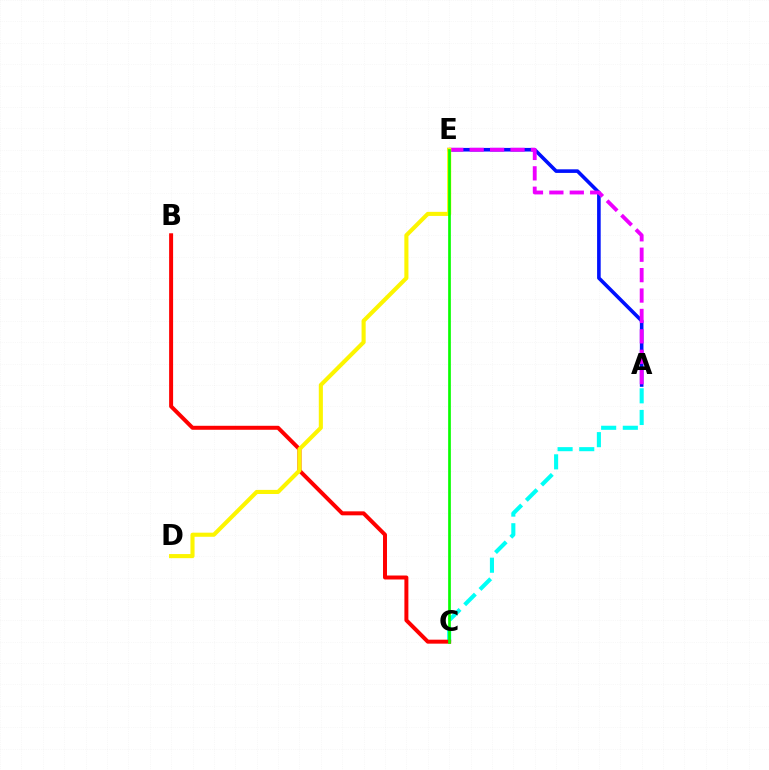{('A', 'C'): [{'color': '#00fff6', 'line_style': 'dashed', 'thickness': 2.94}], ('A', 'E'): [{'color': '#0010ff', 'line_style': 'solid', 'thickness': 2.59}, {'color': '#ee00ff', 'line_style': 'dashed', 'thickness': 2.77}], ('B', 'C'): [{'color': '#ff0000', 'line_style': 'solid', 'thickness': 2.87}], ('D', 'E'): [{'color': '#fcf500', 'line_style': 'solid', 'thickness': 2.95}], ('C', 'E'): [{'color': '#08ff00', 'line_style': 'solid', 'thickness': 1.94}]}